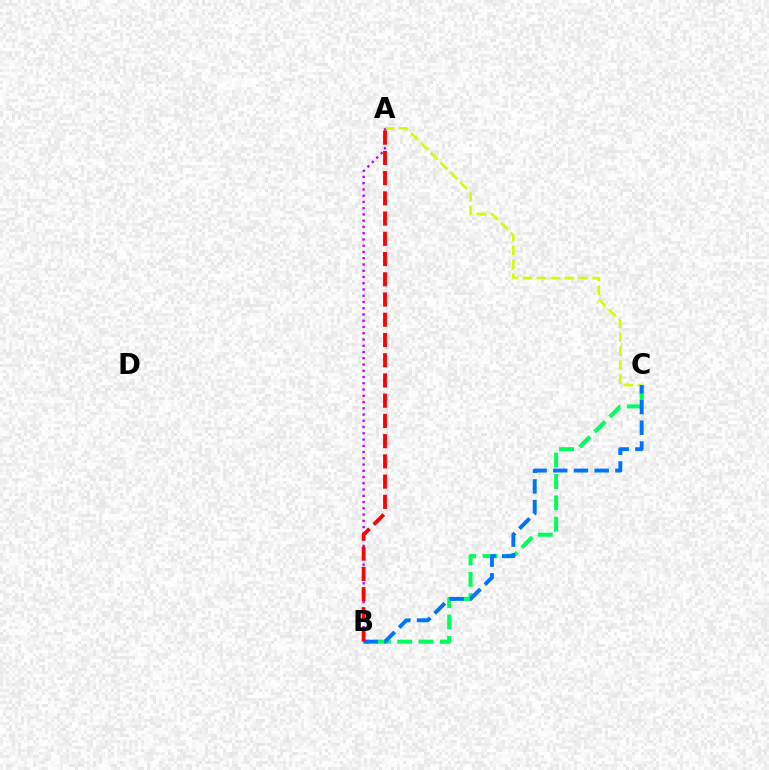{('A', 'C'): [{'color': '#d1ff00', 'line_style': 'dashed', 'thickness': 1.9}], ('A', 'B'): [{'color': '#b900ff', 'line_style': 'dotted', 'thickness': 1.7}, {'color': '#ff0000', 'line_style': 'dashed', 'thickness': 2.75}], ('B', 'C'): [{'color': '#00ff5c', 'line_style': 'dashed', 'thickness': 2.9}, {'color': '#0074ff', 'line_style': 'dashed', 'thickness': 2.81}]}